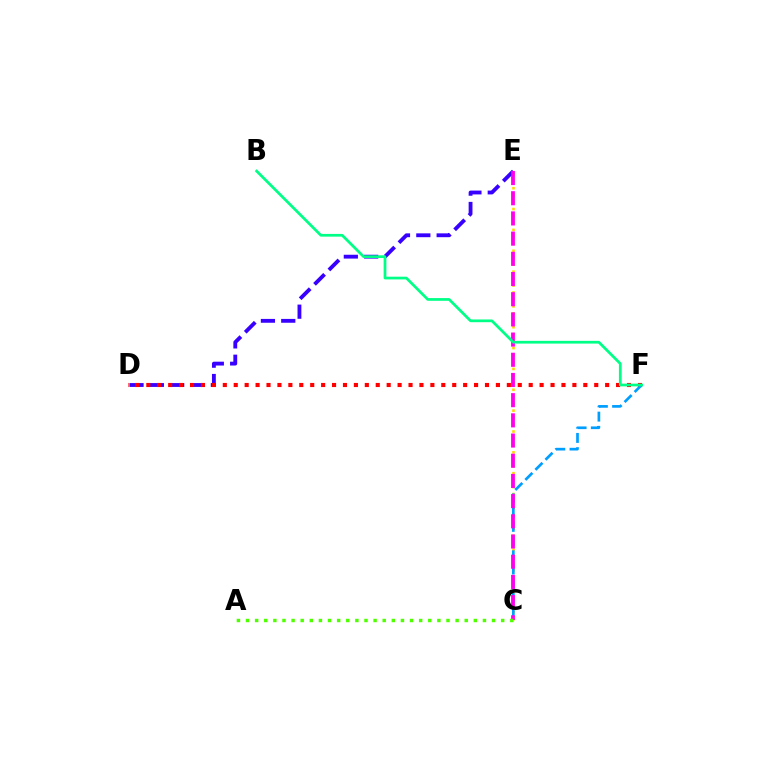{('C', 'E'): [{'color': '#ffd500', 'line_style': 'dotted', 'thickness': 1.89}, {'color': '#ff00ed', 'line_style': 'dashed', 'thickness': 2.74}], ('D', 'E'): [{'color': '#3700ff', 'line_style': 'dashed', 'thickness': 2.76}], ('D', 'F'): [{'color': '#ff0000', 'line_style': 'dotted', 'thickness': 2.97}], ('C', 'F'): [{'color': '#009eff', 'line_style': 'dashed', 'thickness': 1.93}], ('A', 'C'): [{'color': '#4fff00', 'line_style': 'dotted', 'thickness': 2.48}], ('B', 'F'): [{'color': '#00ff86', 'line_style': 'solid', 'thickness': 1.96}]}